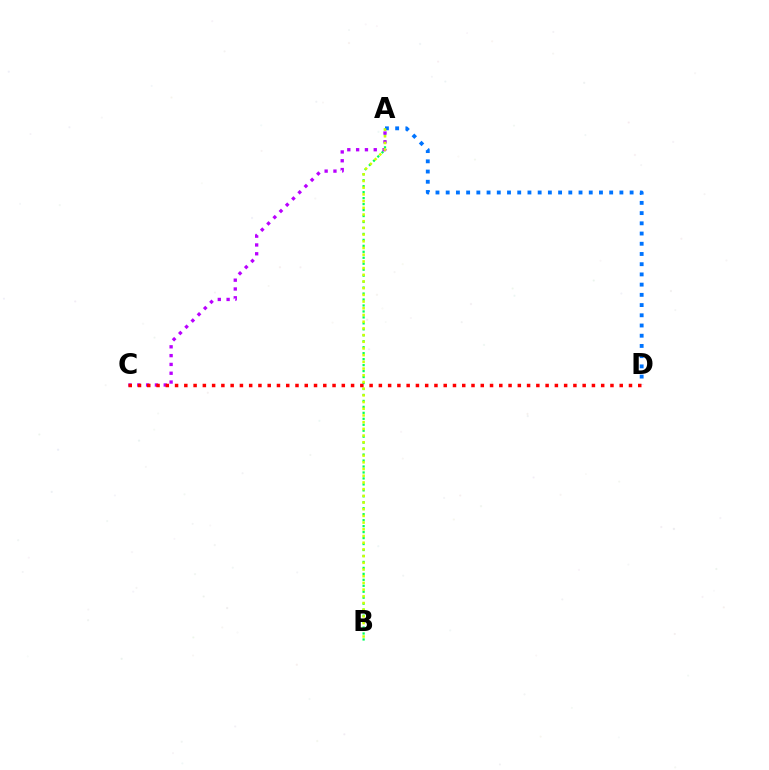{('A', 'B'): [{'color': '#00ff5c', 'line_style': 'dotted', 'thickness': 1.62}, {'color': '#d1ff00', 'line_style': 'dotted', 'thickness': 1.82}], ('A', 'C'): [{'color': '#b900ff', 'line_style': 'dotted', 'thickness': 2.39}], ('A', 'D'): [{'color': '#0074ff', 'line_style': 'dotted', 'thickness': 2.78}], ('C', 'D'): [{'color': '#ff0000', 'line_style': 'dotted', 'thickness': 2.52}]}